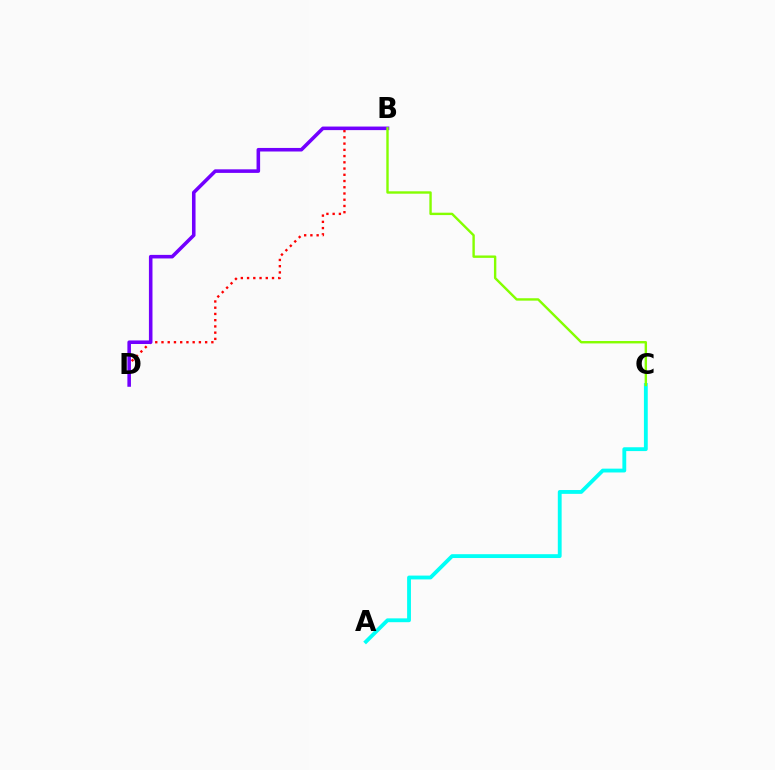{('B', 'D'): [{'color': '#ff0000', 'line_style': 'dotted', 'thickness': 1.69}, {'color': '#7200ff', 'line_style': 'solid', 'thickness': 2.57}], ('A', 'C'): [{'color': '#00fff6', 'line_style': 'solid', 'thickness': 2.76}], ('B', 'C'): [{'color': '#84ff00', 'line_style': 'solid', 'thickness': 1.73}]}